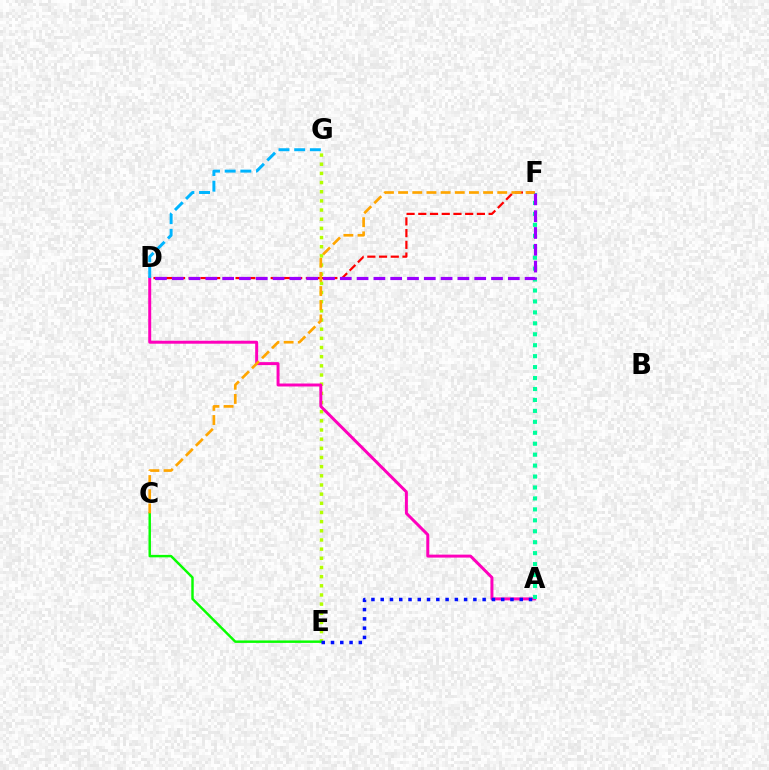{('E', 'G'): [{'color': '#b3ff00', 'line_style': 'dotted', 'thickness': 2.49}], ('D', 'F'): [{'color': '#ff0000', 'line_style': 'dashed', 'thickness': 1.59}, {'color': '#9b00ff', 'line_style': 'dashed', 'thickness': 2.28}], ('C', 'E'): [{'color': '#08ff00', 'line_style': 'solid', 'thickness': 1.77}], ('A', 'D'): [{'color': '#ff00bd', 'line_style': 'solid', 'thickness': 2.14}], ('A', 'F'): [{'color': '#00ff9d', 'line_style': 'dotted', 'thickness': 2.97}], ('A', 'E'): [{'color': '#0010ff', 'line_style': 'dotted', 'thickness': 2.52}], ('D', 'G'): [{'color': '#00b5ff', 'line_style': 'dashed', 'thickness': 2.13}], ('C', 'F'): [{'color': '#ffa500', 'line_style': 'dashed', 'thickness': 1.92}]}